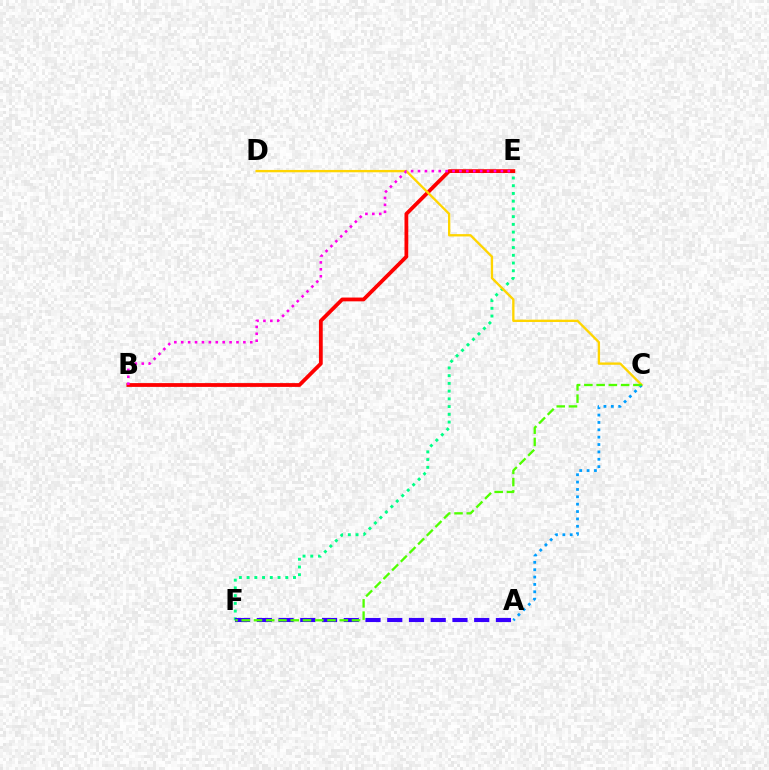{('E', 'F'): [{'color': '#00ff86', 'line_style': 'dotted', 'thickness': 2.1}], ('B', 'E'): [{'color': '#ff0000', 'line_style': 'solid', 'thickness': 2.73}, {'color': '#ff00ed', 'line_style': 'dotted', 'thickness': 1.88}], ('C', 'D'): [{'color': '#ffd500', 'line_style': 'solid', 'thickness': 1.68}], ('A', 'C'): [{'color': '#009eff', 'line_style': 'dotted', 'thickness': 2.0}], ('A', 'F'): [{'color': '#3700ff', 'line_style': 'dashed', 'thickness': 2.95}], ('C', 'F'): [{'color': '#4fff00', 'line_style': 'dashed', 'thickness': 1.66}]}